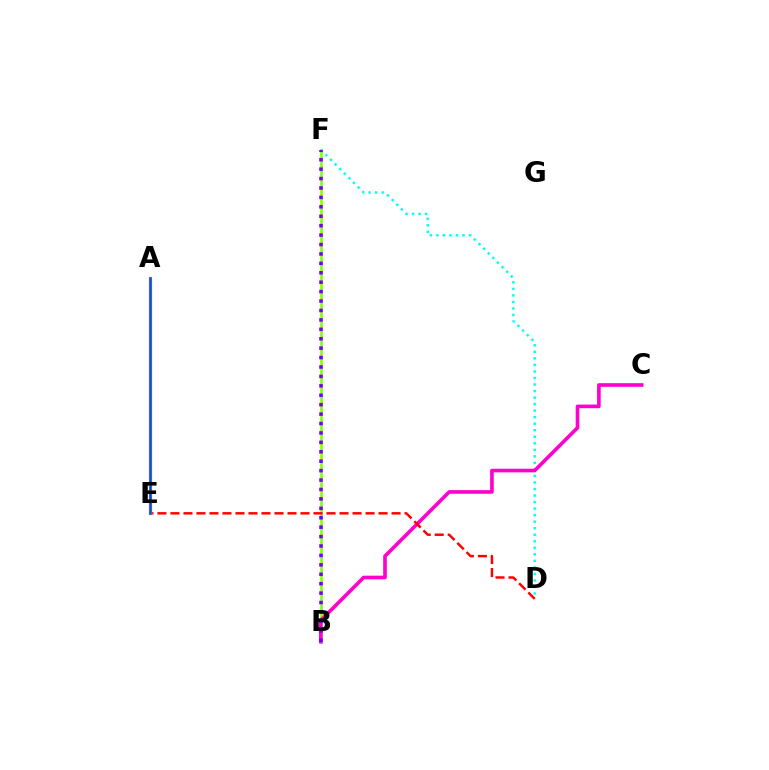{('B', 'F'): [{'color': '#84ff00', 'line_style': 'solid', 'thickness': 1.87}, {'color': '#7200ff', 'line_style': 'dotted', 'thickness': 2.56}], ('A', 'E'): [{'color': '#00ff39', 'line_style': 'dotted', 'thickness': 2.22}, {'color': '#ffbd00', 'line_style': 'solid', 'thickness': 2.4}, {'color': '#004bff', 'line_style': 'solid', 'thickness': 1.83}], ('D', 'F'): [{'color': '#00fff6', 'line_style': 'dotted', 'thickness': 1.77}], ('B', 'C'): [{'color': '#ff00cf', 'line_style': 'solid', 'thickness': 2.62}], ('D', 'E'): [{'color': '#ff0000', 'line_style': 'dashed', 'thickness': 1.77}]}